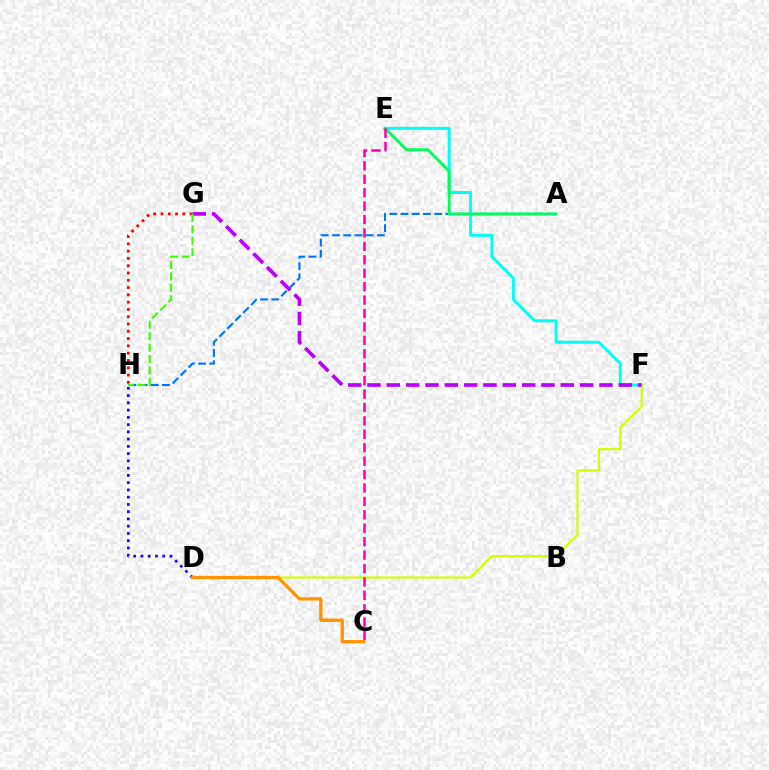{('G', 'H'): [{'color': '#ff0000', 'line_style': 'dotted', 'thickness': 1.98}, {'color': '#3dff00', 'line_style': 'dashed', 'thickness': 1.55}], ('E', 'F'): [{'color': '#00fff6', 'line_style': 'solid', 'thickness': 2.15}], ('D', 'F'): [{'color': '#d1ff00', 'line_style': 'solid', 'thickness': 1.54}], ('F', 'G'): [{'color': '#b900ff', 'line_style': 'dashed', 'thickness': 2.63}], ('A', 'H'): [{'color': '#0074ff', 'line_style': 'dashed', 'thickness': 1.53}], ('A', 'E'): [{'color': '#00ff5c', 'line_style': 'solid', 'thickness': 2.06}], ('C', 'E'): [{'color': '#ff00ac', 'line_style': 'dashed', 'thickness': 1.82}], ('D', 'H'): [{'color': '#2500ff', 'line_style': 'dotted', 'thickness': 1.97}], ('C', 'D'): [{'color': '#ff9400', 'line_style': 'solid', 'thickness': 2.4}]}